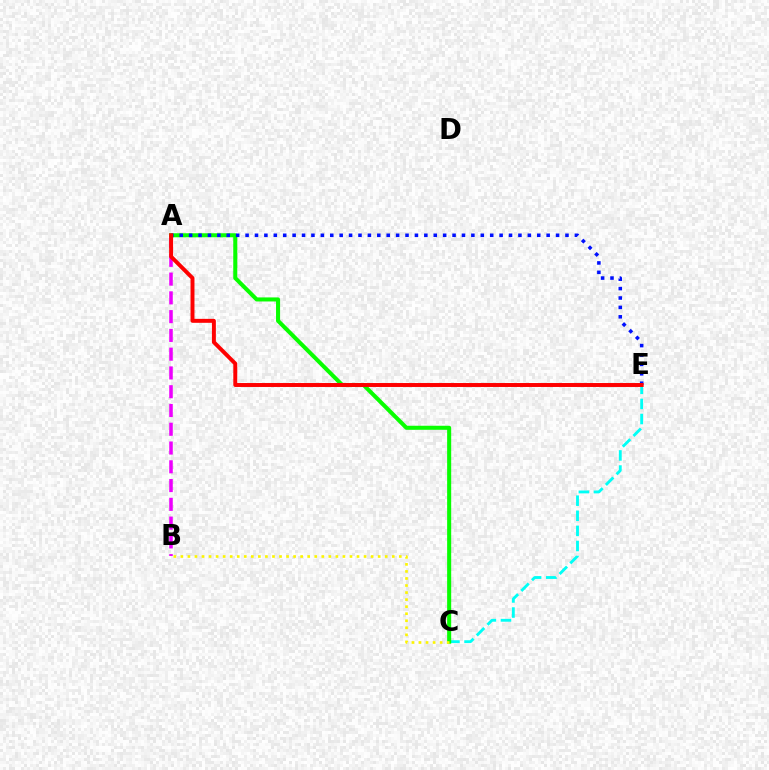{('A', 'B'): [{'color': '#ee00ff', 'line_style': 'dashed', 'thickness': 2.55}], ('C', 'E'): [{'color': '#00fff6', 'line_style': 'dashed', 'thickness': 2.05}], ('A', 'C'): [{'color': '#08ff00', 'line_style': 'solid', 'thickness': 2.92}], ('B', 'C'): [{'color': '#fcf500', 'line_style': 'dotted', 'thickness': 1.91}], ('A', 'E'): [{'color': '#0010ff', 'line_style': 'dotted', 'thickness': 2.56}, {'color': '#ff0000', 'line_style': 'solid', 'thickness': 2.84}]}